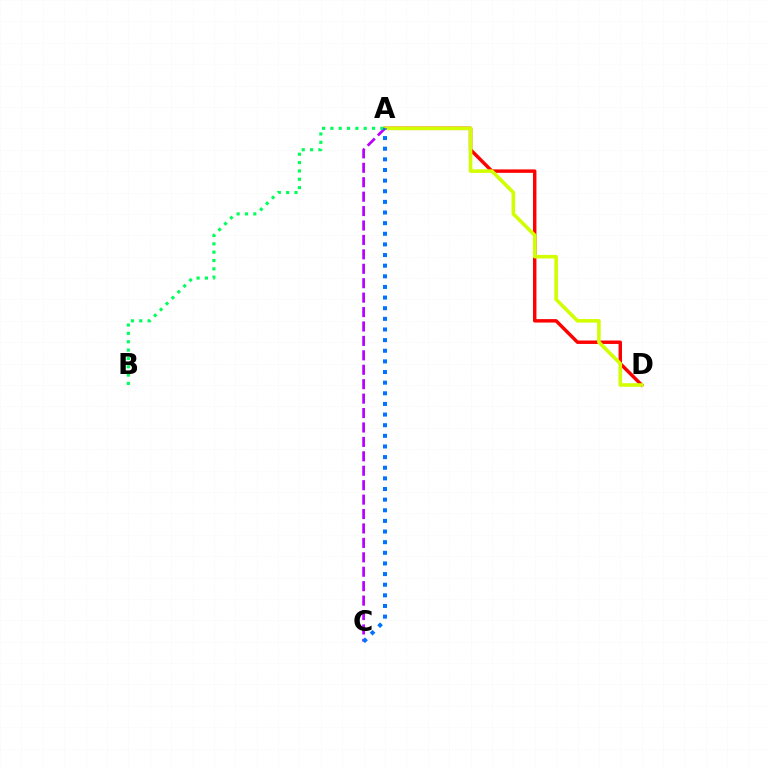{('A', 'D'): [{'color': '#ff0000', 'line_style': 'solid', 'thickness': 2.47}, {'color': '#d1ff00', 'line_style': 'solid', 'thickness': 2.57}], ('A', 'C'): [{'color': '#b900ff', 'line_style': 'dashed', 'thickness': 1.96}, {'color': '#0074ff', 'line_style': 'dotted', 'thickness': 2.89}], ('A', 'B'): [{'color': '#00ff5c', 'line_style': 'dotted', 'thickness': 2.27}]}